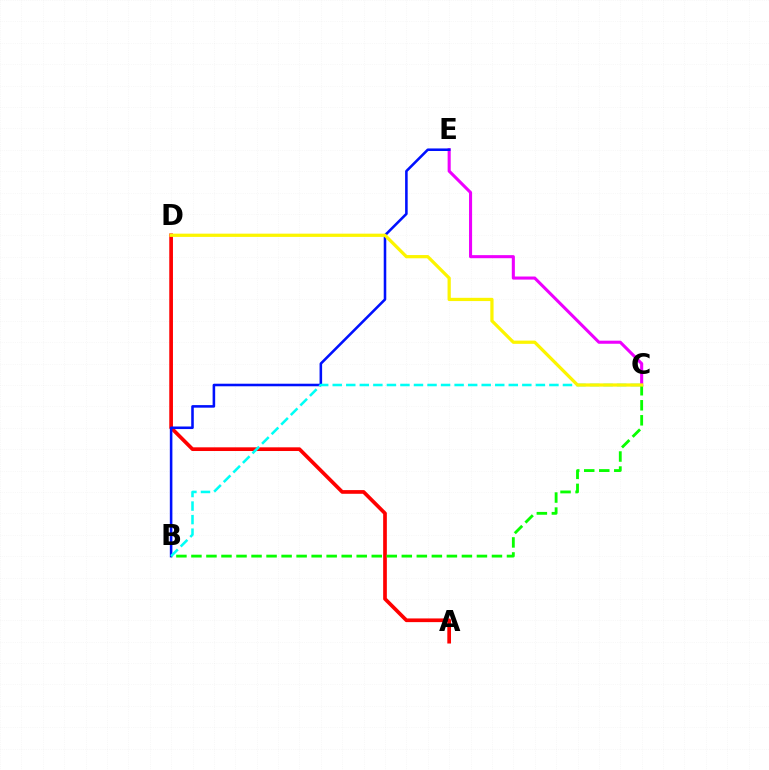{('A', 'D'): [{'color': '#ff0000', 'line_style': 'solid', 'thickness': 2.66}], ('C', 'E'): [{'color': '#ee00ff', 'line_style': 'solid', 'thickness': 2.22}], ('B', 'E'): [{'color': '#0010ff', 'line_style': 'solid', 'thickness': 1.85}], ('B', 'C'): [{'color': '#08ff00', 'line_style': 'dashed', 'thickness': 2.04}, {'color': '#00fff6', 'line_style': 'dashed', 'thickness': 1.84}], ('C', 'D'): [{'color': '#fcf500', 'line_style': 'solid', 'thickness': 2.34}]}